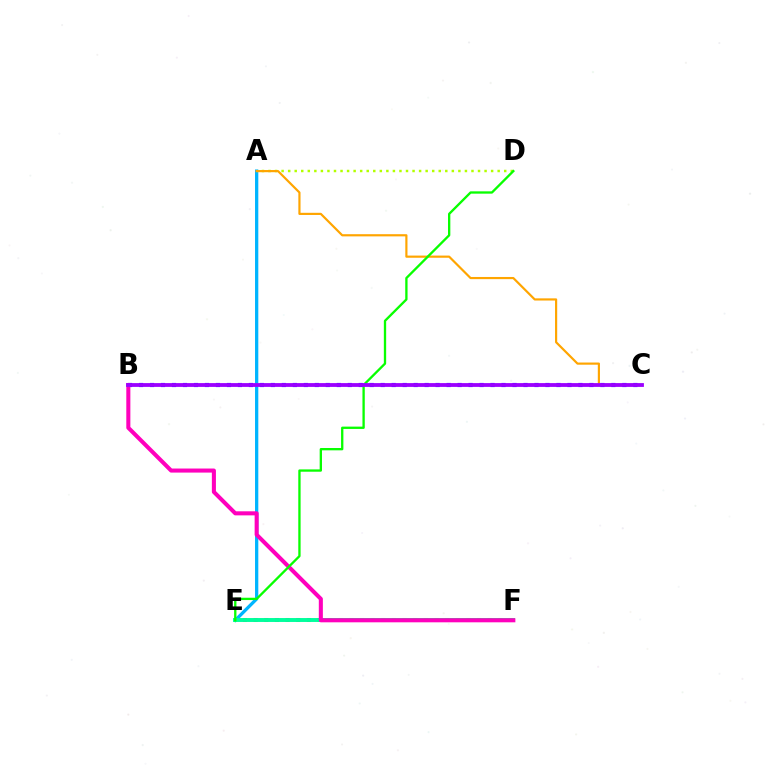{('E', 'F'): [{'color': '#ff0000', 'line_style': 'dotted', 'thickness': 2.89}, {'color': '#00ff9d', 'line_style': 'solid', 'thickness': 2.83}], ('B', 'C'): [{'color': '#0010ff', 'line_style': 'dotted', 'thickness': 2.98}, {'color': '#9b00ff', 'line_style': 'solid', 'thickness': 2.74}], ('A', 'E'): [{'color': '#00b5ff', 'line_style': 'solid', 'thickness': 2.36}], ('A', 'D'): [{'color': '#b3ff00', 'line_style': 'dotted', 'thickness': 1.78}], ('A', 'C'): [{'color': '#ffa500', 'line_style': 'solid', 'thickness': 1.57}], ('B', 'F'): [{'color': '#ff00bd', 'line_style': 'solid', 'thickness': 2.92}], ('D', 'E'): [{'color': '#08ff00', 'line_style': 'solid', 'thickness': 1.67}]}